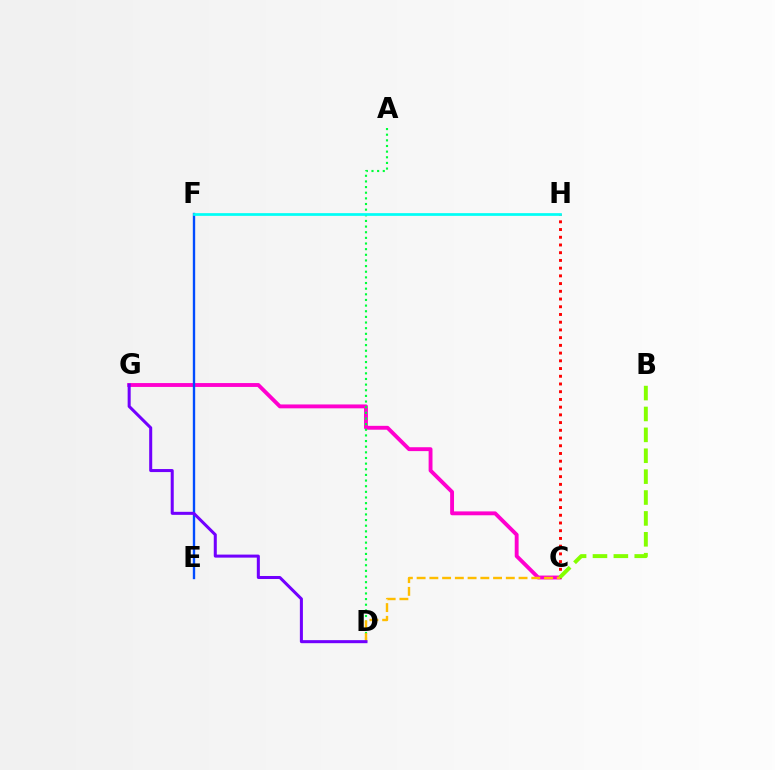{('C', 'G'): [{'color': '#ff00cf', 'line_style': 'solid', 'thickness': 2.79}], ('A', 'D'): [{'color': '#00ff39', 'line_style': 'dotted', 'thickness': 1.53}], ('C', 'H'): [{'color': '#ff0000', 'line_style': 'dotted', 'thickness': 2.1}], ('C', 'D'): [{'color': '#ffbd00', 'line_style': 'dashed', 'thickness': 1.73}], ('E', 'F'): [{'color': '#004bff', 'line_style': 'solid', 'thickness': 1.71}], ('D', 'G'): [{'color': '#7200ff', 'line_style': 'solid', 'thickness': 2.18}], ('B', 'C'): [{'color': '#84ff00', 'line_style': 'dashed', 'thickness': 2.84}], ('F', 'H'): [{'color': '#00fff6', 'line_style': 'solid', 'thickness': 1.96}]}